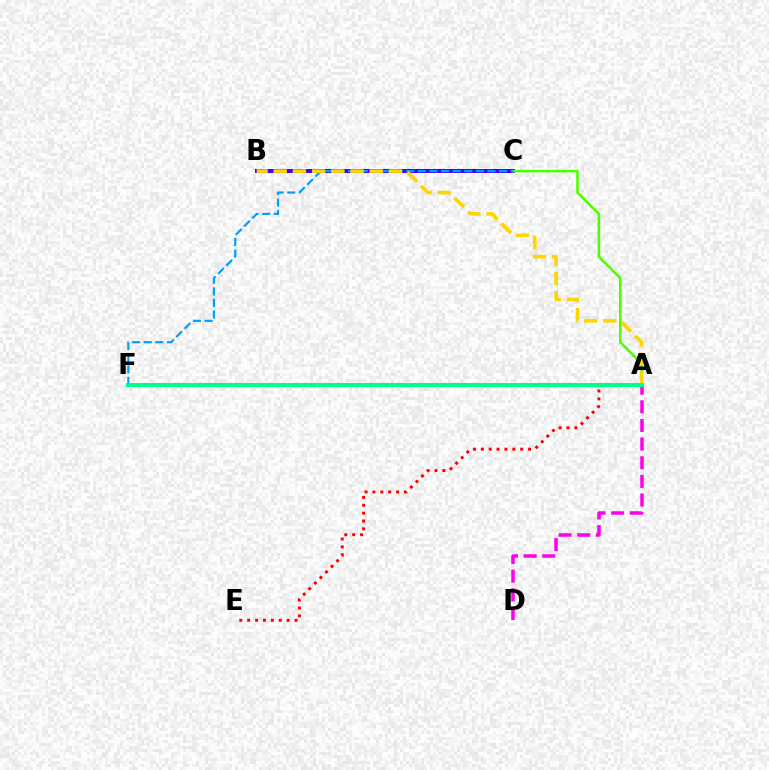{('A', 'E'): [{'color': '#ff0000', 'line_style': 'dotted', 'thickness': 2.14}], ('B', 'C'): [{'color': '#3700ff', 'line_style': 'solid', 'thickness': 2.83}], ('A', 'C'): [{'color': '#4fff00', 'line_style': 'solid', 'thickness': 1.87}], ('A', 'D'): [{'color': '#ff00ed', 'line_style': 'dashed', 'thickness': 2.53}], ('C', 'F'): [{'color': '#009eff', 'line_style': 'dashed', 'thickness': 1.58}], ('A', 'B'): [{'color': '#ffd500', 'line_style': 'dashed', 'thickness': 2.61}], ('A', 'F'): [{'color': '#00ff86', 'line_style': 'solid', 'thickness': 2.95}]}